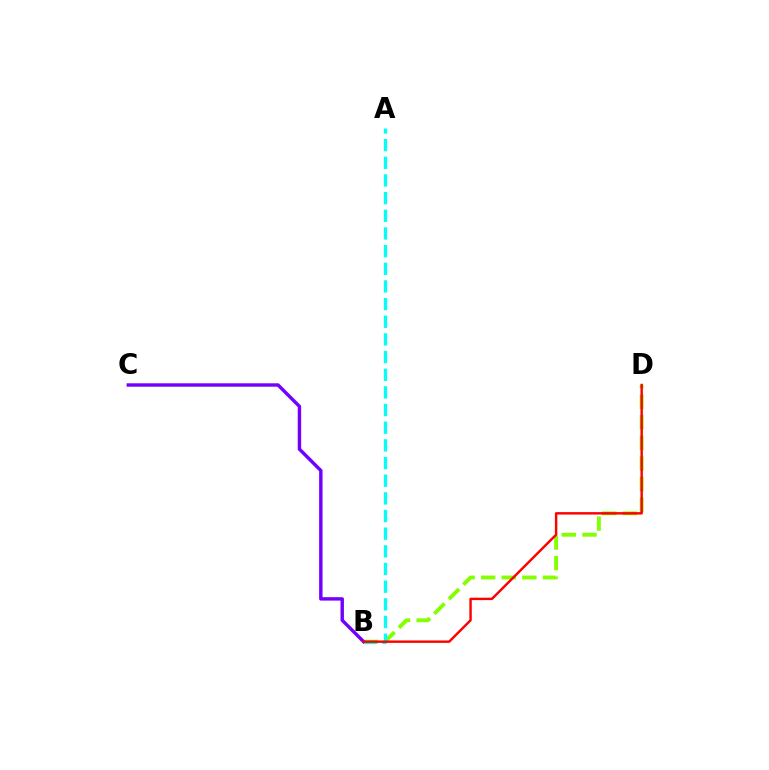{('B', 'D'): [{'color': '#84ff00', 'line_style': 'dashed', 'thickness': 2.79}, {'color': '#ff0000', 'line_style': 'solid', 'thickness': 1.75}], ('B', 'C'): [{'color': '#7200ff', 'line_style': 'solid', 'thickness': 2.46}], ('A', 'B'): [{'color': '#00fff6', 'line_style': 'dashed', 'thickness': 2.4}]}